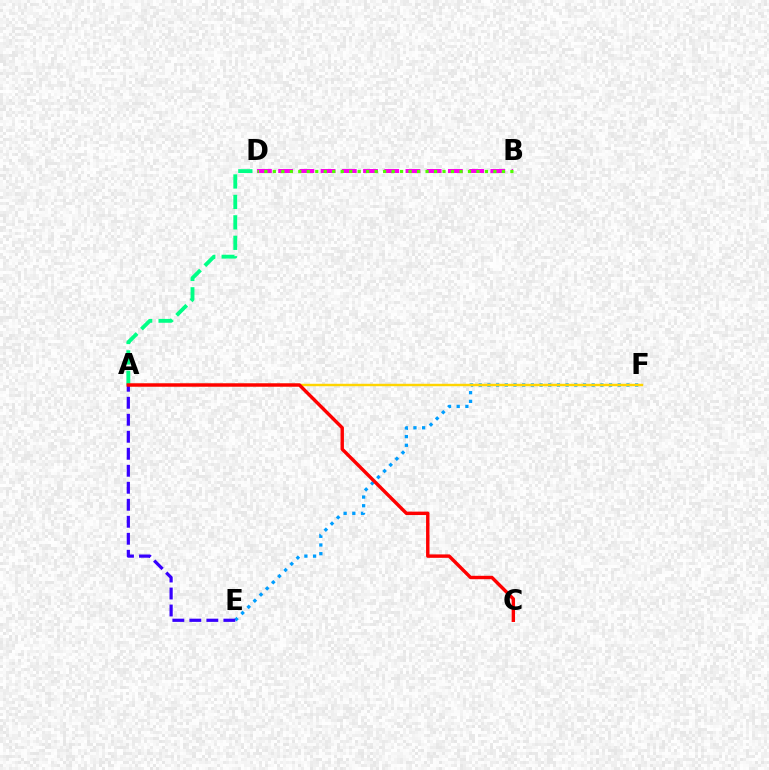{('E', 'F'): [{'color': '#009eff', 'line_style': 'dotted', 'thickness': 2.36}], ('A', 'D'): [{'color': '#00ff86', 'line_style': 'dashed', 'thickness': 2.78}], ('B', 'D'): [{'color': '#ff00ed', 'line_style': 'dashed', 'thickness': 2.88}, {'color': '#4fff00', 'line_style': 'dotted', 'thickness': 2.31}], ('A', 'F'): [{'color': '#ffd500', 'line_style': 'solid', 'thickness': 1.75}], ('A', 'E'): [{'color': '#3700ff', 'line_style': 'dashed', 'thickness': 2.31}], ('A', 'C'): [{'color': '#ff0000', 'line_style': 'solid', 'thickness': 2.46}]}